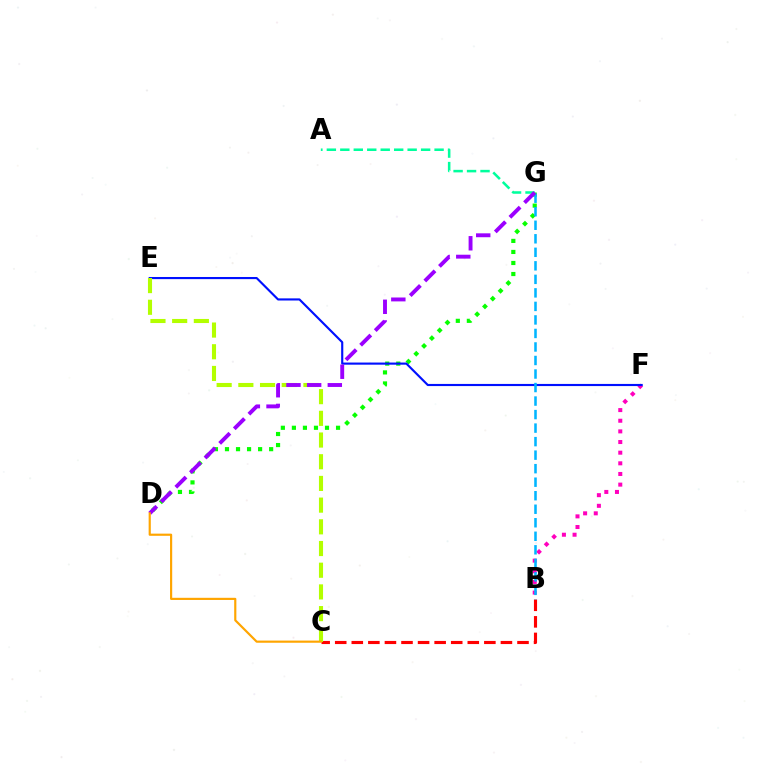{('B', 'F'): [{'color': '#ff00bd', 'line_style': 'dotted', 'thickness': 2.89}], ('D', 'G'): [{'color': '#08ff00', 'line_style': 'dotted', 'thickness': 3.0}, {'color': '#9b00ff', 'line_style': 'dashed', 'thickness': 2.81}], ('E', 'F'): [{'color': '#0010ff', 'line_style': 'solid', 'thickness': 1.54}], ('B', 'C'): [{'color': '#ff0000', 'line_style': 'dashed', 'thickness': 2.25}], ('A', 'G'): [{'color': '#00ff9d', 'line_style': 'dashed', 'thickness': 1.83}], ('B', 'G'): [{'color': '#00b5ff', 'line_style': 'dashed', 'thickness': 1.84}], ('C', 'E'): [{'color': '#b3ff00', 'line_style': 'dashed', 'thickness': 2.95}], ('C', 'D'): [{'color': '#ffa500', 'line_style': 'solid', 'thickness': 1.56}]}